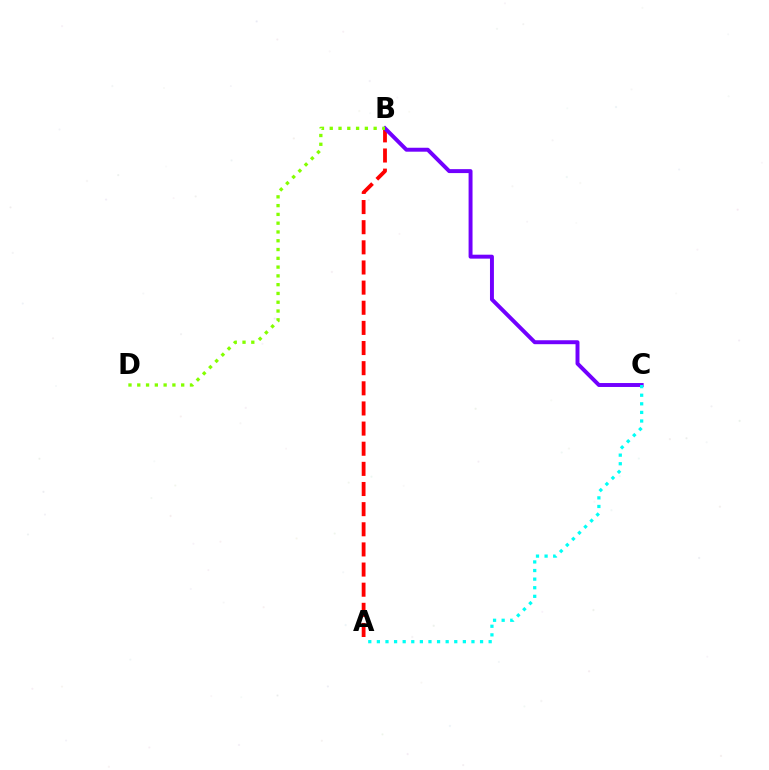{('A', 'B'): [{'color': '#ff0000', 'line_style': 'dashed', 'thickness': 2.74}], ('B', 'C'): [{'color': '#7200ff', 'line_style': 'solid', 'thickness': 2.84}], ('B', 'D'): [{'color': '#84ff00', 'line_style': 'dotted', 'thickness': 2.39}], ('A', 'C'): [{'color': '#00fff6', 'line_style': 'dotted', 'thickness': 2.34}]}